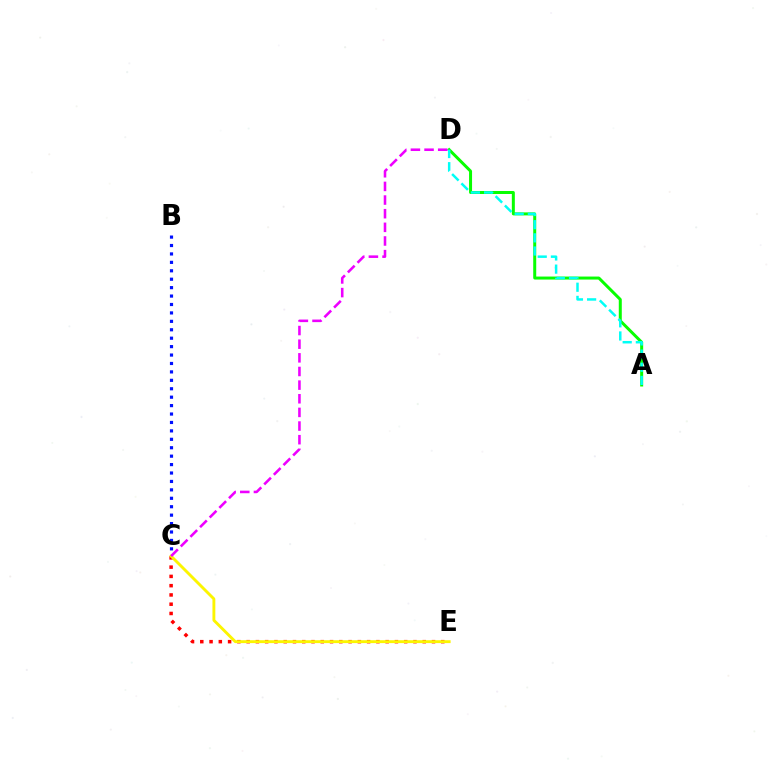{('B', 'C'): [{'color': '#0010ff', 'line_style': 'dotted', 'thickness': 2.29}], ('C', 'E'): [{'color': '#ff0000', 'line_style': 'dotted', 'thickness': 2.52}, {'color': '#fcf500', 'line_style': 'solid', 'thickness': 2.07}], ('A', 'D'): [{'color': '#08ff00', 'line_style': 'solid', 'thickness': 2.16}, {'color': '#00fff6', 'line_style': 'dashed', 'thickness': 1.79}], ('C', 'D'): [{'color': '#ee00ff', 'line_style': 'dashed', 'thickness': 1.85}]}